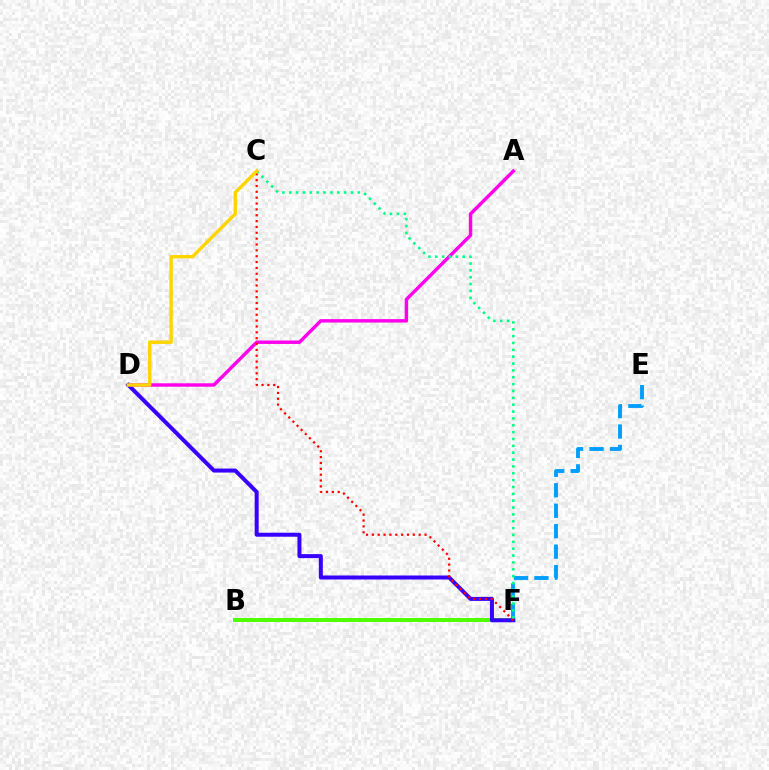{('B', 'F'): [{'color': '#4fff00', 'line_style': 'solid', 'thickness': 2.88}], ('A', 'D'): [{'color': '#ff00ed', 'line_style': 'solid', 'thickness': 2.46}], ('E', 'F'): [{'color': '#009eff', 'line_style': 'dashed', 'thickness': 2.78}], ('D', 'F'): [{'color': '#3700ff', 'line_style': 'solid', 'thickness': 2.88}], ('C', 'F'): [{'color': '#ff0000', 'line_style': 'dotted', 'thickness': 1.59}, {'color': '#00ff86', 'line_style': 'dotted', 'thickness': 1.86}], ('C', 'D'): [{'color': '#ffd500', 'line_style': 'solid', 'thickness': 2.47}]}